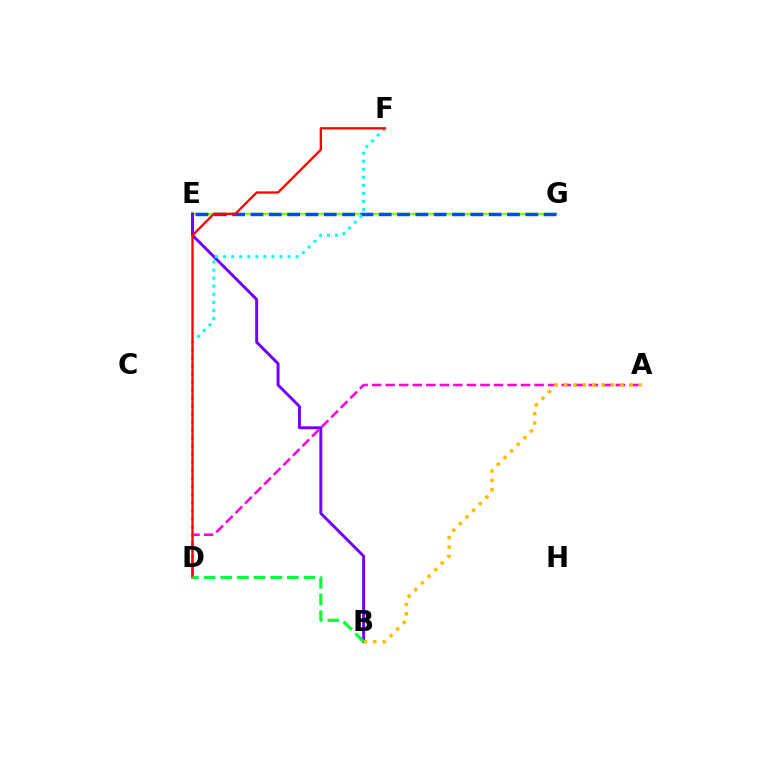{('E', 'G'): [{'color': '#84ff00', 'line_style': 'solid', 'thickness': 1.74}, {'color': '#004bff', 'line_style': 'dashed', 'thickness': 2.49}], ('B', 'E'): [{'color': '#7200ff', 'line_style': 'solid', 'thickness': 2.12}], ('A', 'D'): [{'color': '#ff00cf', 'line_style': 'dashed', 'thickness': 1.84}], ('D', 'F'): [{'color': '#00fff6', 'line_style': 'dotted', 'thickness': 2.19}, {'color': '#ff0000', 'line_style': 'solid', 'thickness': 1.67}], ('A', 'B'): [{'color': '#ffbd00', 'line_style': 'dotted', 'thickness': 2.55}], ('B', 'D'): [{'color': '#00ff39', 'line_style': 'dashed', 'thickness': 2.26}]}